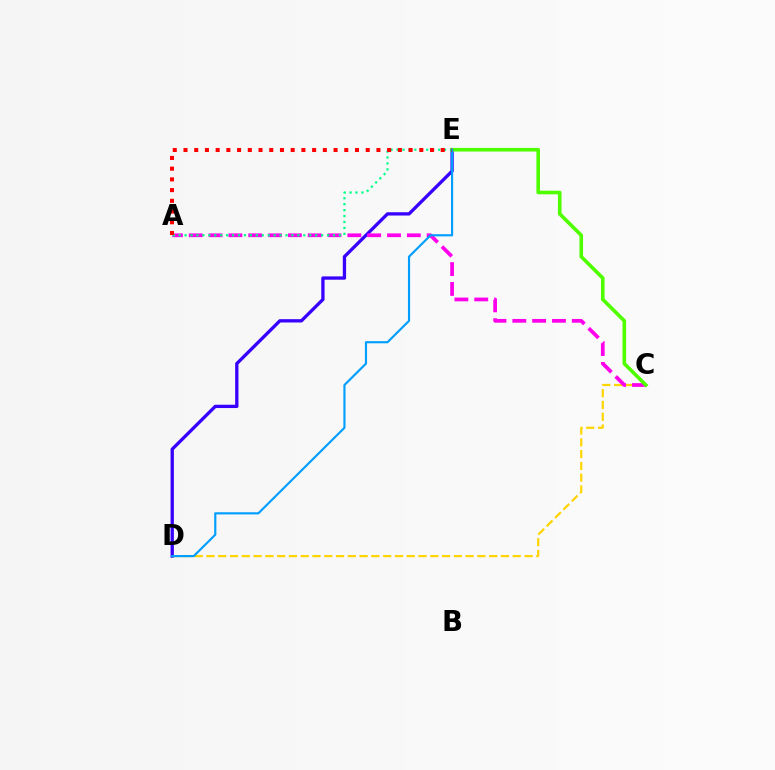{('D', 'E'): [{'color': '#3700ff', 'line_style': 'solid', 'thickness': 2.38}, {'color': '#009eff', 'line_style': 'solid', 'thickness': 1.55}], ('C', 'D'): [{'color': '#ffd500', 'line_style': 'dashed', 'thickness': 1.6}], ('A', 'C'): [{'color': '#ff00ed', 'line_style': 'dashed', 'thickness': 2.69}], ('C', 'E'): [{'color': '#4fff00', 'line_style': 'solid', 'thickness': 2.6}], ('A', 'E'): [{'color': '#00ff86', 'line_style': 'dotted', 'thickness': 1.61}, {'color': '#ff0000', 'line_style': 'dotted', 'thickness': 2.91}]}